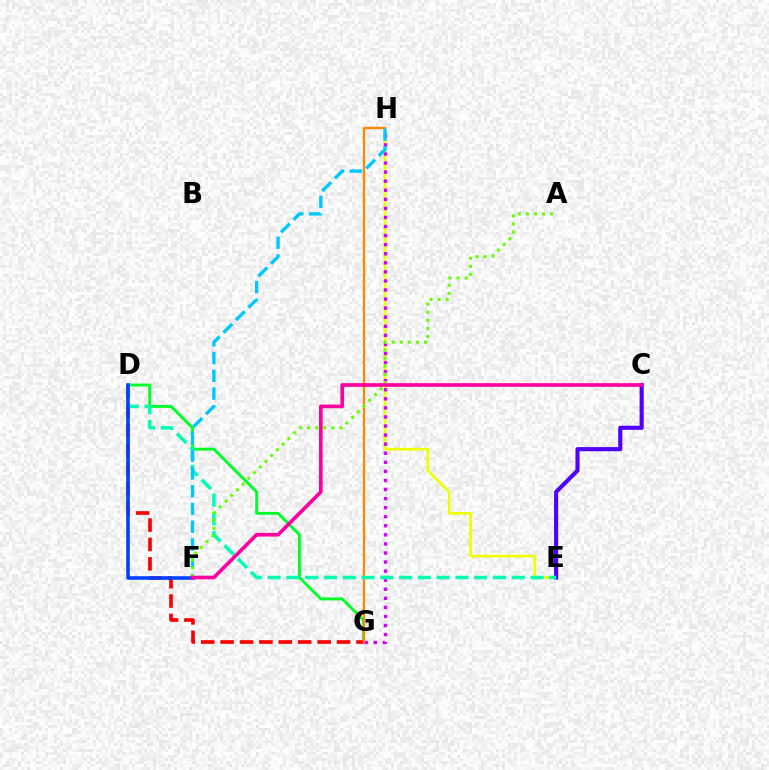{('D', 'G'): [{'color': '#00ff27', 'line_style': 'solid', 'thickness': 2.09}, {'color': '#ff0000', 'line_style': 'dashed', 'thickness': 2.64}], ('E', 'H'): [{'color': '#eeff00', 'line_style': 'solid', 'thickness': 1.94}], ('G', 'H'): [{'color': '#d600ff', 'line_style': 'dotted', 'thickness': 2.46}, {'color': '#ff8800', 'line_style': 'solid', 'thickness': 1.64}], ('C', 'E'): [{'color': '#4f00ff', 'line_style': 'solid', 'thickness': 2.97}], ('D', 'E'): [{'color': '#00ffaf', 'line_style': 'dashed', 'thickness': 2.55}], ('F', 'H'): [{'color': '#00c7ff', 'line_style': 'dashed', 'thickness': 2.41}], ('A', 'F'): [{'color': '#66ff00', 'line_style': 'dotted', 'thickness': 2.19}], ('D', 'F'): [{'color': '#003fff', 'line_style': 'solid', 'thickness': 2.56}], ('C', 'F'): [{'color': '#ff00a0', 'line_style': 'solid', 'thickness': 2.64}]}